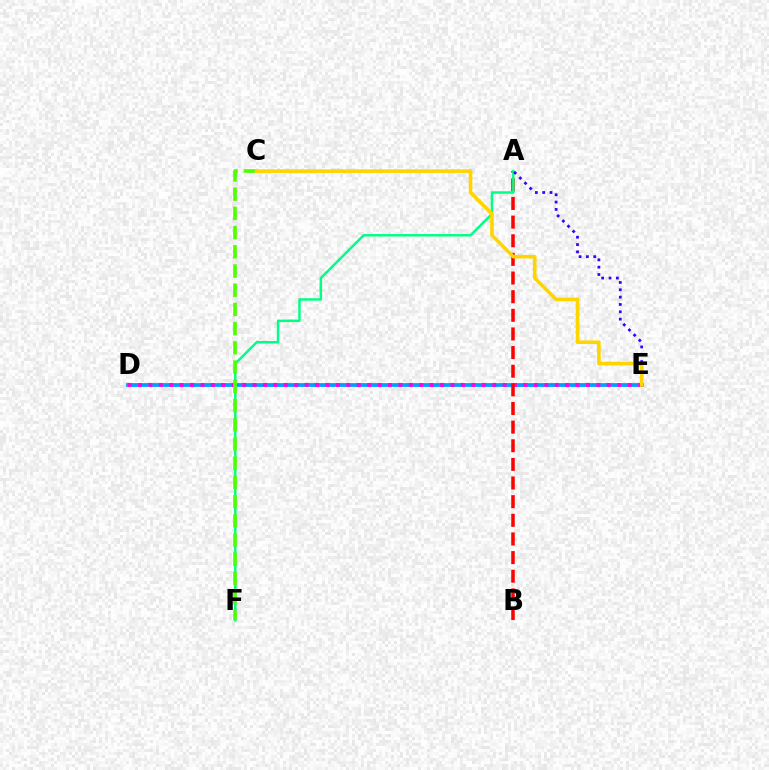{('D', 'E'): [{'color': '#009eff', 'line_style': 'solid', 'thickness': 2.72}, {'color': '#ff00ed', 'line_style': 'dotted', 'thickness': 2.83}], ('A', 'B'): [{'color': '#ff0000', 'line_style': 'dashed', 'thickness': 2.53}], ('A', 'F'): [{'color': '#00ff86', 'line_style': 'solid', 'thickness': 1.77}], ('A', 'E'): [{'color': '#3700ff', 'line_style': 'dotted', 'thickness': 1.99}], ('C', 'F'): [{'color': '#4fff00', 'line_style': 'dashed', 'thickness': 2.61}], ('C', 'E'): [{'color': '#ffd500', 'line_style': 'solid', 'thickness': 2.6}]}